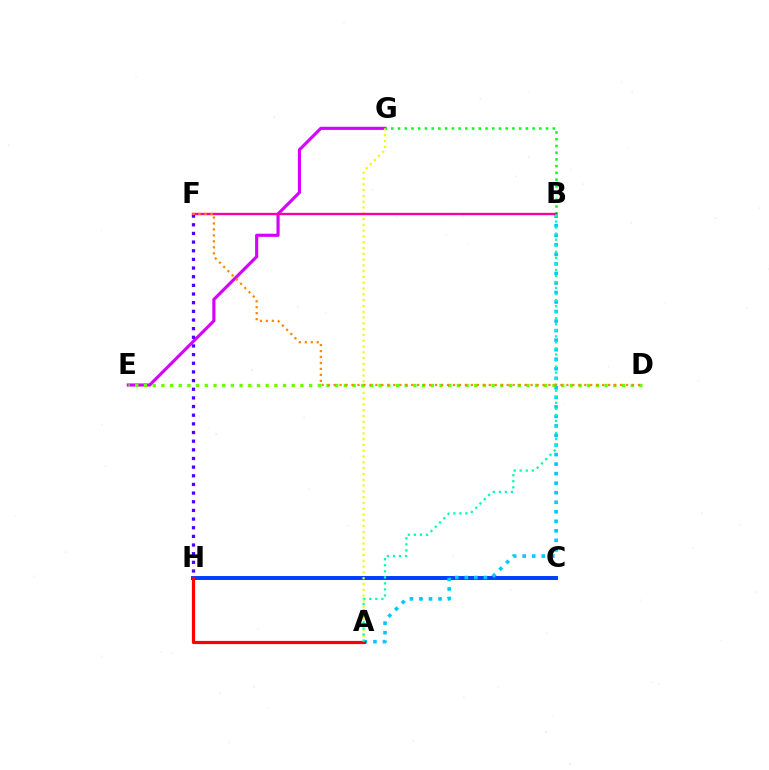{('E', 'G'): [{'color': '#d600ff', 'line_style': 'solid', 'thickness': 2.26}], ('C', 'H'): [{'color': '#003fff', 'line_style': 'solid', 'thickness': 2.83}], ('A', 'G'): [{'color': '#eeff00', 'line_style': 'dotted', 'thickness': 1.57}], ('F', 'H'): [{'color': '#4f00ff', 'line_style': 'dotted', 'thickness': 2.35}], ('A', 'B'): [{'color': '#00c7ff', 'line_style': 'dotted', 'thickness': 2.59}, {'color': '#00ffaf', 'line_style': 'dotted', 'thickness': 1.64}], ('D', 'E'): [{'color': '#66ff00', 'line_style': 'dotted', 'thickness': 2.36}], ('A', 'H'): [{'color': '#ff0000', 'line_style': 'solid', 'thickness': 2.3}], ('B', 'G'): [{'color': '#00ff27', 'line_style': 'dotted', 'thickness': 1.83}], ('B', 'F'): [{'color': '#ff00a0', 'line_style': 'solid', 'thickness': 1.7}], ('D', 'F'): [{'color': '#ff8800', 'line_style': 'dotted', 'thickness': 1.62}]}